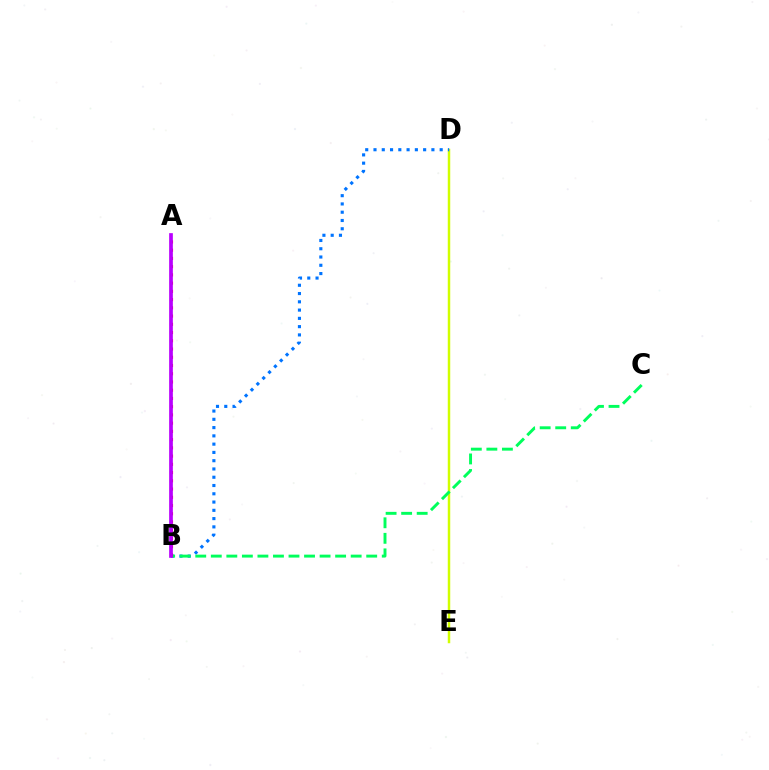{('D', 'E'): [{'color': '#d1ff00', 'line_style': 'solid', 'thickness': 1.78}], ('B', 'D'): [{'color': '#0074ff', 'line_style': 'dotted', 'thickness': 2.25}], ('B', 'C'): [{'color': '#00ff5c', 'line_style': 'dashed', 'thickness': 2.11}], ('A', 'B'): [{'color': '#ff0000', 'line_style': 'dotted', 'thickness': 2.24}, {'color': '#b900ff', 'line_style': 'solid', 'thickness': 2.67}]}